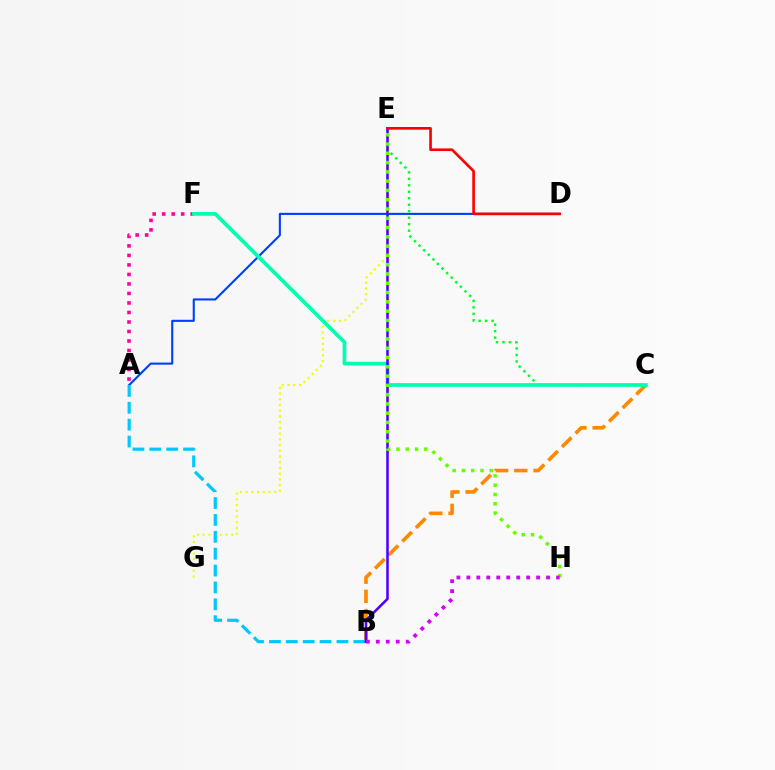{('B', 'C'): [{'color': '#ff8800', 'line_style': 'dashed', 'thickness': 2.61}], ('A', 'D'): [{'color': '#003fff', 'line_style': 'solid', 'thickness': 1.52}], ('A', 'F'): [{'color': '#ff00a0', 'line_style': 'dotted', 'thickness': 2.58}], ('E', 'G'): [{'color': '#eeff00', 'line_style': 'dotted', 'thickness': 1.56}], ('C', 'E'): [{'color': '#00ff27', 'line_style': 'dotted', 'thickness': 1.76}], ('A', 'B'): [{'color': '#00c7ff', 'line_style': 'dashed', 'thickness': 2.29}], ('C', 'F'): [{'color': '#00ffaf', 'line_style': 'solid', 'thickness': 2.67}], ('B', 'E'): [{'color': '#4f00ff', 'line_style': 'solid', 'thickness': 1.84}], ('E', 'H'): [{'color': '#66ff00', 'line_style': 'dotted', 'thickness': 2.52}], ('D', 'E'): [{'color': '#ff0000', 'line_style': 'solid', 'thickness': 1.91}], ('B', 'H'): [{'color': '#d600ff', 'line_style': 'dotted', 'thickness': 2.71}]}